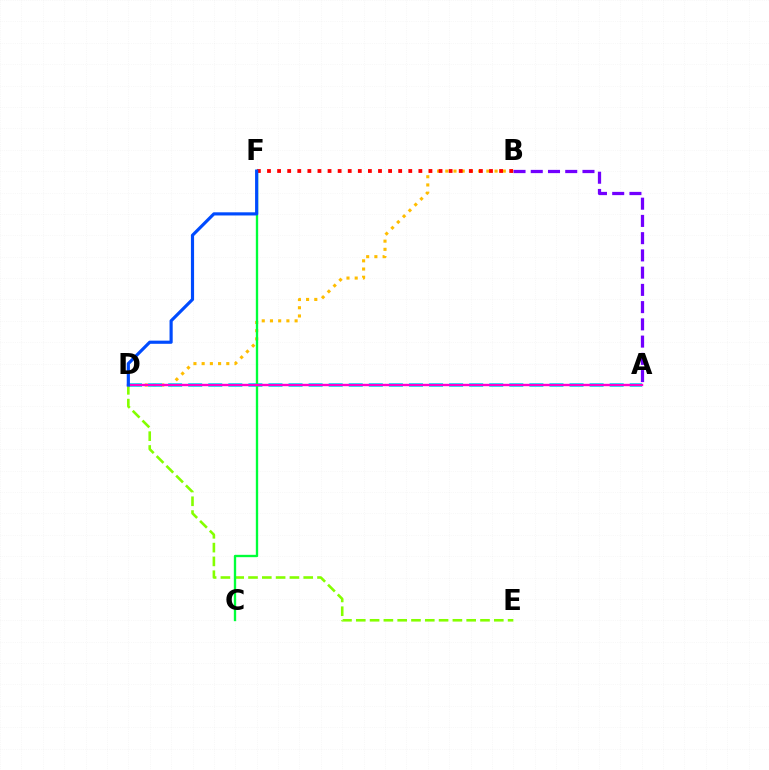{('B', 'D'): [{'color': '#ffbd00', 'line_style': 'dotted', 'thickness': 2.23}], ('A', 'D'): [{'color': '#00fff6', 'line_style': 'dashed', 'thickness': 2.73}, {'color': '#ff00cf', 'line_style': 'solid', 'thickness': 1.7}], ('D', 'E'): [{'color': '#84ff00', 'line_style': 'dashed', 'thickness': 1.87}], ('C', 'F'): [{'color': '#00ff39', 'line_style': 'solid', 'thickness': 1.69}], ('B', 'F'): [{'color': '#ff0000', 'line_style': 'dotted', 'thickness': 2.74}], ('D', 'F'): [{'color': '#004bff', 'line_style': 'solid', 'thickness': 2.27}], ('A', 'B'): [{'color': '#7200ff', 'line_style': 'dashed', 'thickness': 2.34}]}